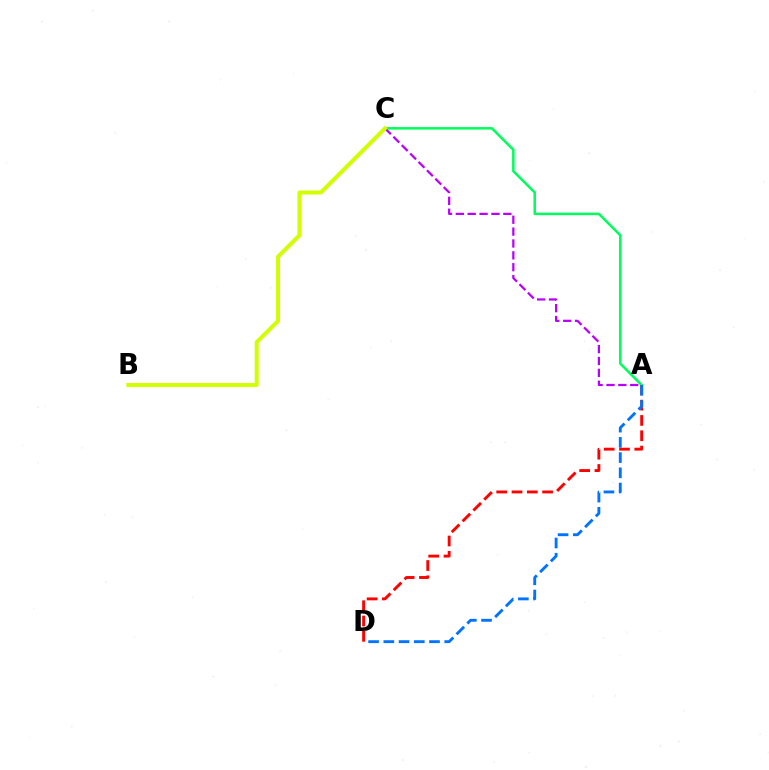{('A', 'C'): [{'color': '#00ff5c', 'line_style': 'solid', 'thickness': 1.81}, {'color': '#b900ff', 'line_style': 'dashed', 'thickness': 1.61}], ('A', 'D'): [{'color': '#ff0000', 'line_style': 'dashed', 'thickness': 2.08}, {'color': '#0074ff', 'line_style': 'dashed', 'thickness': 2.07}], ('B', 'C'): [{'color': '#d1ff00', 'line_style': 'solid', 'thickness': 2.87}]}